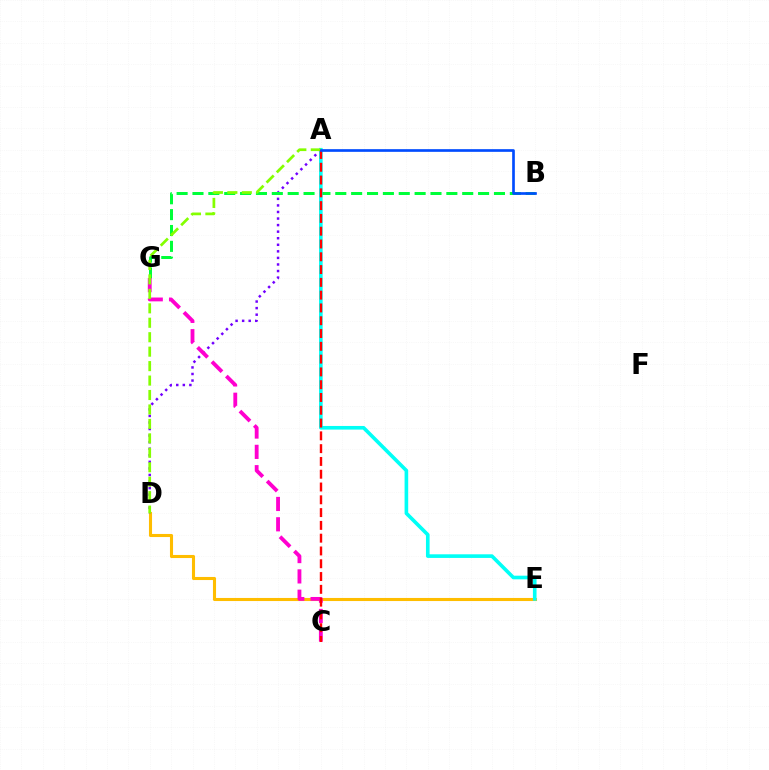{('D', 'E'): [{'color': '#ffbd00', 'line_style': 'solid', 'thickness': 2.22}], ('A', 'D'): [{'color': '#7200ff', 'line_style': 'dotted', 'thickness': 1.78}, {'color': '#84ff00', 'line_style': 'dashed', 'thickness': 1.96}], ('B', 'G'): [{'color': '#00ff39', 'line_style': 'dashed', 'thickness': 2.16}], ('C', 'G'): [{'color': '#ff00cf', 'line_style': 'dashed', 'thickness': 2.76}], ('A', 'E'): [{'color': '#00fff6', 'line_style': 'solid', 'thickness': 2.61}], ('A', 'C'): [{'color': '#ff0000', 'line_style': 'dashed', 'thickness': 1.74}], ('A', 'B'): [{'color': '#004bff', 'line_style': 'solid', 'thickness': 1.92}]}